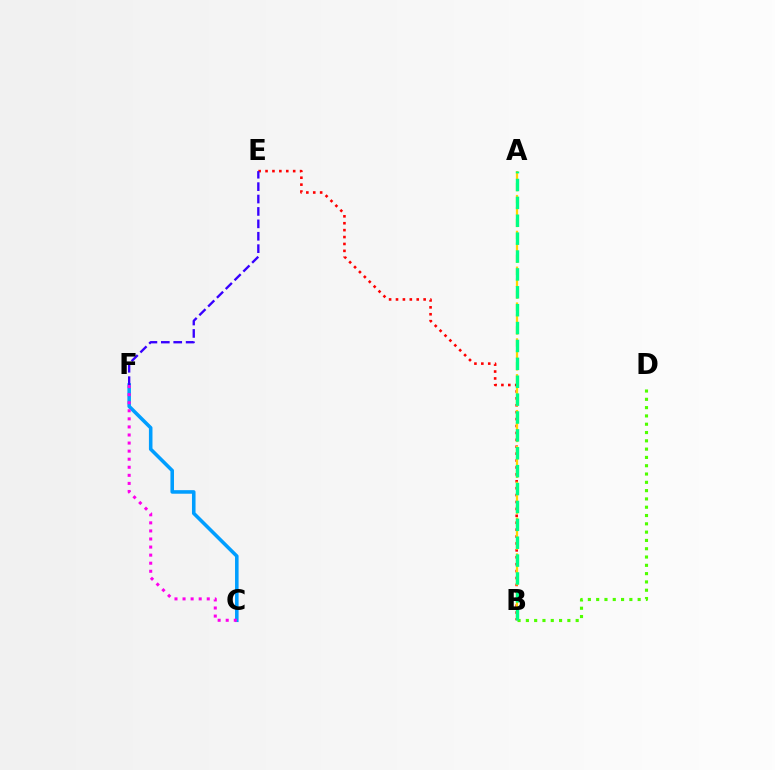{('C', 'F'): [{'color': '#009eff', 'line_style': 'solid', 'thickness': 2.56}, {'color': '#ff00ed', 'line_style': 'dotted', 'thickness': 2.19}], ('B', 'E'): [{'color': '#ff0000', 'line_style': 'dotted', 'thickness': 1.88}], ('E', 'F'): [{'color': '#3700ff', 'line_style': 'dashed', 'thickness': 1.69}], ('B', 'D'): [{'color': '#4fff00', 'line_style': 'dotted', 'thickness': 2.26}], ('A', 'B'): [{'color': '#ffd500', 'line_style': 'dashed', 'thickness': 1.62}, {'color': '#00ff86', 'line_style': 'dashed', 'thickness': 2.43}]}